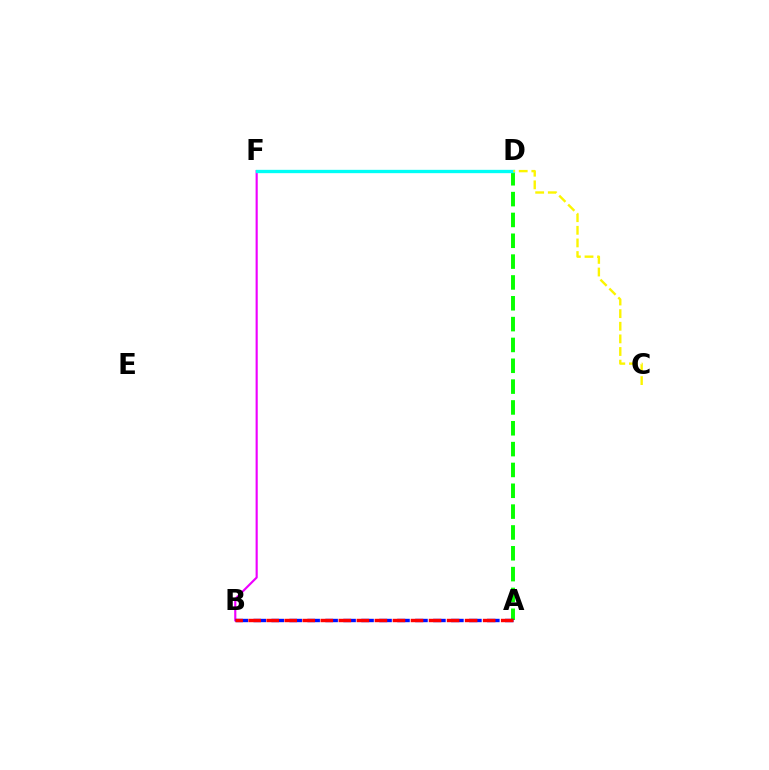{('A', 'D'): [{'color': '#08ff00', 'line_style': 'dashed', 'thickness': 2.83}], ('B', 'F'): [{'color': '#ee00ff', 'line_style': 'solid', 'thickness': 1.55}], ('A', 'B'): [{'color': '#0010ff', 'line_style': 'dashed', 'thickness': 2.44}, {'color': '#ff0000', 'line_style': 'dashed', 'thickness': 2.45}], ('D', 'F'): [{'color': '#00fff6', 'line_style': 'solid', 'thickness': 2.4}], ('C', 'D'): [{'color': '#fcf500', 'line_style': 'dashed', 'thickness': 1.71}]}